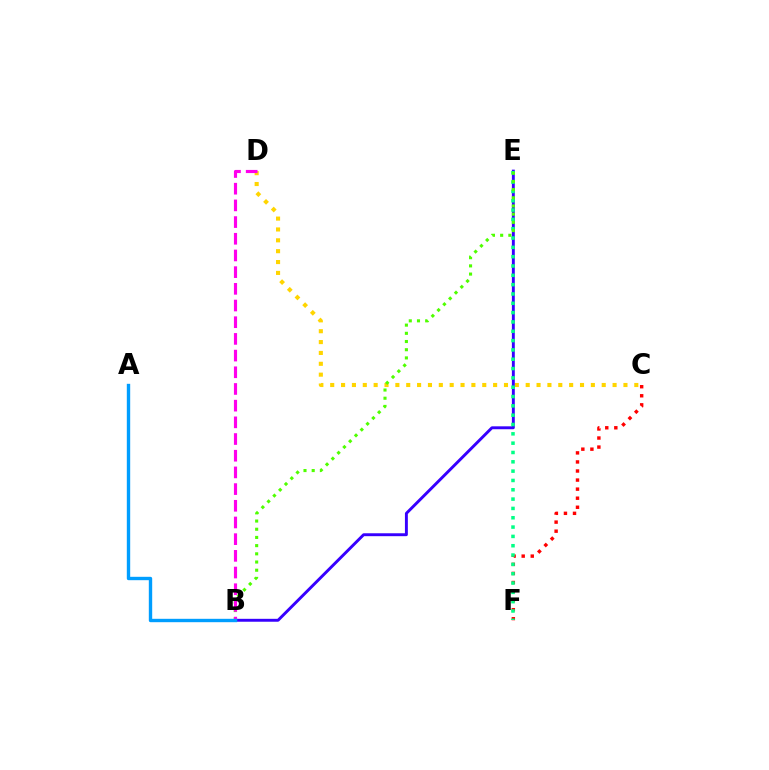{('C', 'F'): [{'color': '#ff0000', 'line_style': 'dotted', 'thickness': 2.46}], ('C', 'D'): [{'color': '#ffd500', 'line_style': 'dotted', 'thickness': 2.95}], ('B', 'E'): [{'color': '#3700ff', 'line_style': 'solid', 'thickness': 2.1}, {'color': '#4fff00', 'line_style': 'dotted', 'thickness': 2.23}], ('E', 'F'): [{'color': '#00ff86', 'line_style': 'dotted', 'thickness': 2.53}], ('B', 'D'): [{'color': '#ff00ed', 'line_style': 'dashed', 'thickness': 2.27}], ('A', 'B'): [{'color': '#009eff', 'line_style': 'solid', 'thickness': 2.43}]}